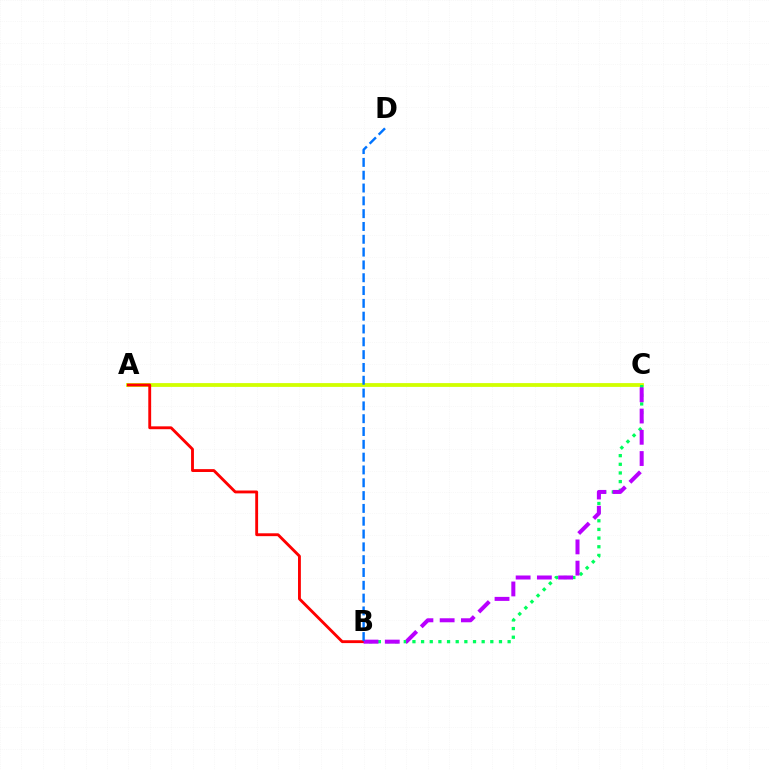{('A', 'C'): [{'color': '#d1ff00', 'line_style': 'solid', 'thickness': 2.73}], ('B', 'C'): [{'color': '#00ff5c', 'line_style': 'dotted', 'thickness': 2.35}, {'color': '#b900ff', 'line_style': 'dashed', 'thickness': 2.89}], ('A', 'B'): [{'color': '#ff0000', 'line_style': 'solid', 'thickness': 2.06}], ('B', 'D'): [{'color': '#0074ff', 'line_style': 'dashed', 'thickness': 1.74}]}